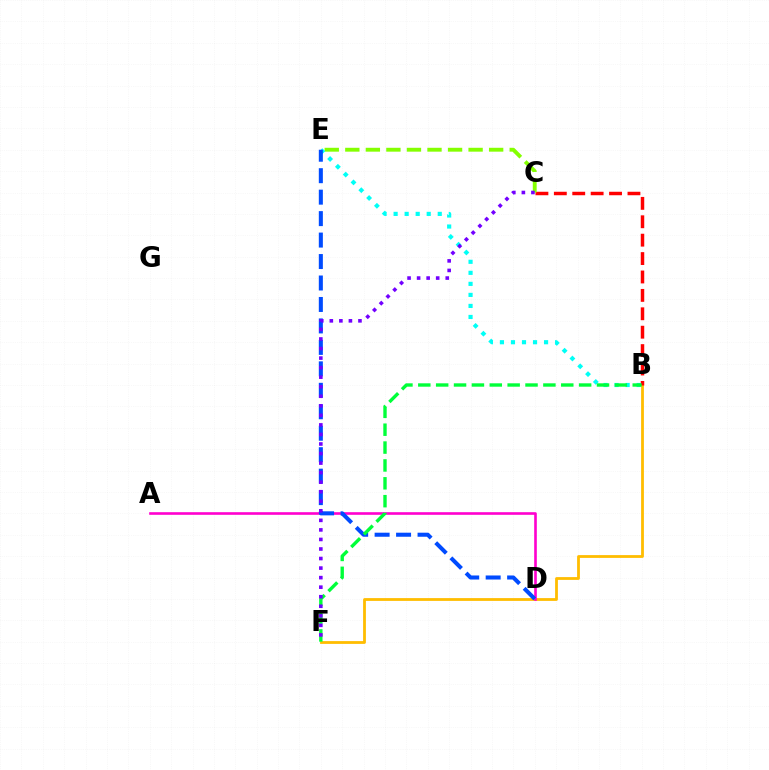{('B', 'F'): [{'color': '#ffbd00', 'line_style': 'solid', 'thickness': 2.01}, {'color': '#00ff39', 'line_style': 'dashed', 'thickness': 2.43}], ('B', 'C'): [{'color': '#ff0000', 'line_style': 'dashed', 'thickness': 2.5}], ('C', 'E'): [{'color': '#84ff00', 'line_style': 'dashed', 'thickness': 2.79}], ('B', 'E'): [{'color': '#00fff6', 'line_style': 'dotted', 'thickness': 3.0}], ('A', 'D'): [{'color': '#ff00cf', 'line_style': 'solid', 'thickness': 1.89}], ('D', 'E'): [{'color': '#004bff', 'line_style': 'dashed', 'thickness': 2.92}], ('C', 'F'): [{'color': '#7200ff', 'line_style': 'dotted', 'thickness': 2.59}]}